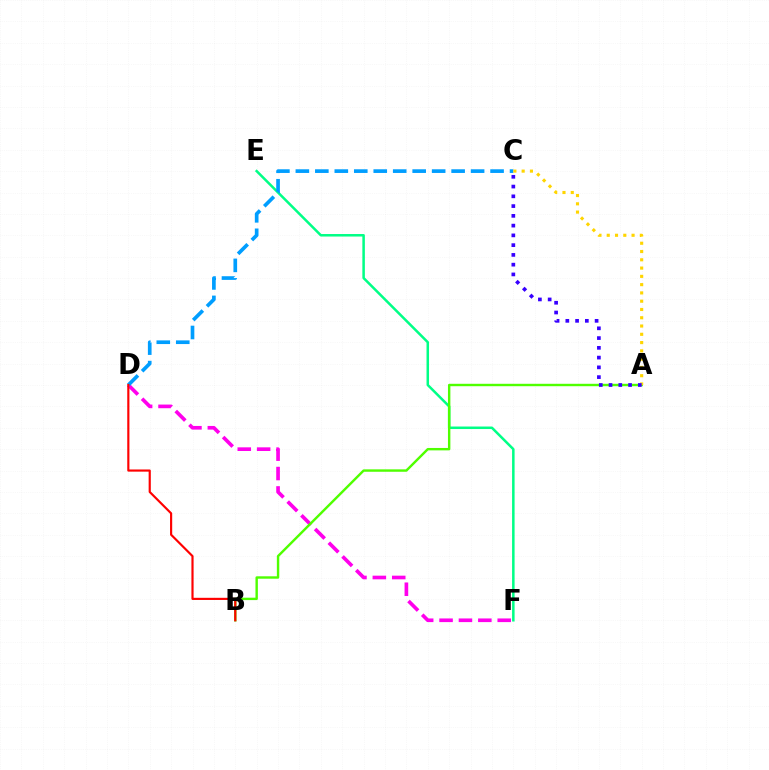{('E', 'F'): [{'color': '#00ff86', 'line_style': 'solid', 'thickness': 1.81}], ('D', 'F'): [{'color': '#ff00ed', 'line_style': 'dashed', 'thickness': 2.63}], ('C', 'D'): [{'color': '#009eff', 'line_style': 'dashed', 'thickness': 2.65}], ('A', 'B'): [{'color': '#4fff00', 'line_style': 'solid', 'thickness': 1.74}], ('A', 'C'): [{'color': '#ffd500', 'line_style': 'dotted', 'thickness': 2.25}, {'color': '#3700ff', 'line_style': 'dotted', 'thickness': 2.65}], ('B', 'D'): [{'color': '#ff0000', 'line_style': 'solid', 'thickness': 1.56}]}